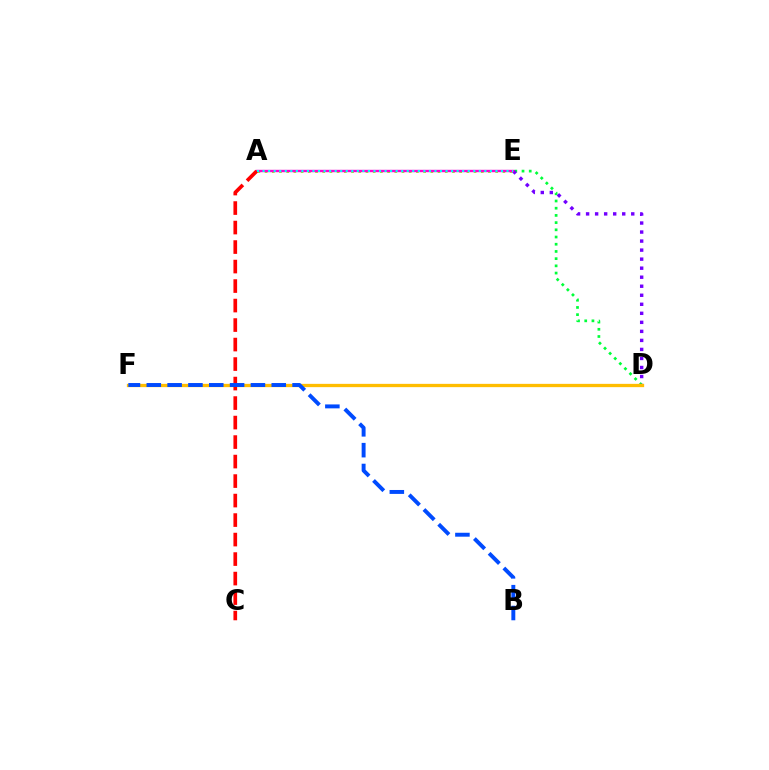{('A', 'E'): [{'color': '#84ff00', 'line_style': 'dotted', 'thickness': 1.96}, {'color': '#ff00cf', 'line_style': 'solid', 'thickness': 1.73}, {'color': '#00fff6', 'line_style': 'dotted', 'thickness': 1.51}], ('D', 'E'): [{'color': '#00ff39', 'line_style': 'dotted', 'thickness': 1.96}, {'color': '#7200ff', 'line_style': 'dotted', 'thickness': 2.45}], ('D', 'F'): [{'color': '#ffbd00', 'line_style': 'solid', 'thickness': 2.37}], ('A', 'C'): [{'color': '#ff0000', 'line_style': 'dashed', 'thickness': 2.65}], ('B', 'F'): [{'color': '#004bff', 'line_style': 'dashed', 'thickness': 2.83}]}